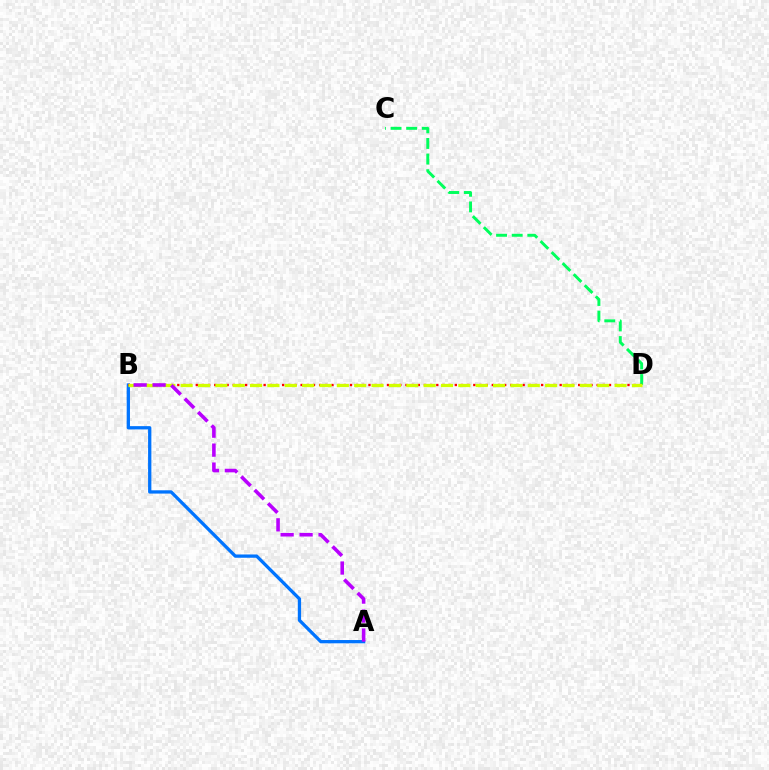{('A', 'B'): [{'color': '#0074ff', 'line_style': 'solid', 'thickness': 2.37}, {'color': '#b900ff', 'line_style': 'dashed', 'thickness': 2.58}], ('C', 'D'): [{'color': '#00ff5c', 'line_style': 'dashed', 'thickness': 2.12}], ('B', 'D'): [{'color': '#ff0000', 'line_style': 'dotted', 'thickness': 1.68}, {'color': '#d1ff00', 'line_style': 'dashed', 'thickness': 2.36}]}